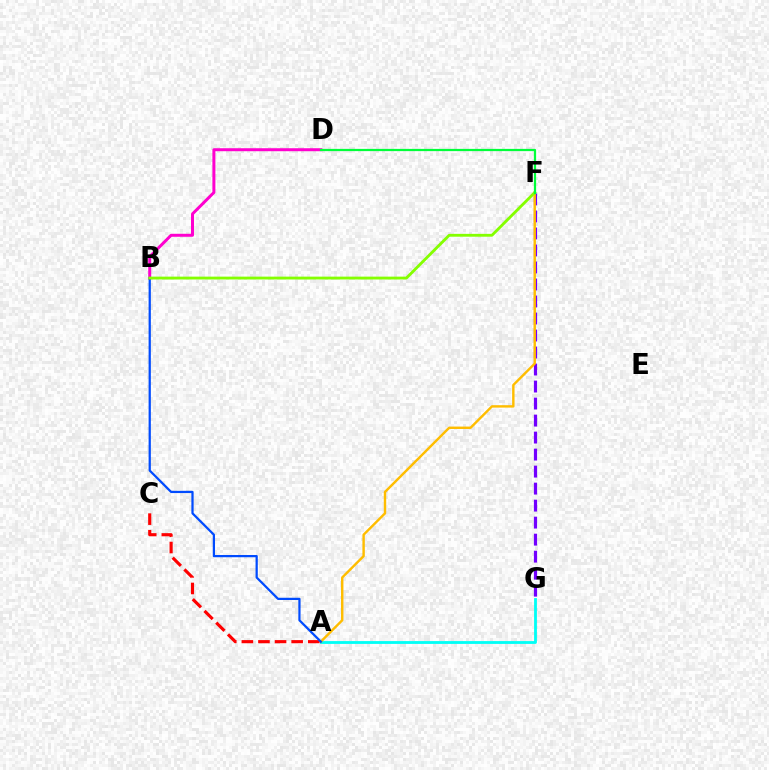{('F', 'G'): [{'color': '#7200ff', 'line_style': 'dashed', 'thickness': 2.31}], ('A', 'G'): [{'color': '#00fff6', 'line_style': 'solid', 'thickness': 2.03}], ('B', 'D'): [{'color': '#ff00cf', 'line_style': 'solid', 'thickness': 2.15}], ('A', 'F'): [{'color': '#ffbd00', 'line_style': 'solid', 'thickness': 1.74}], ('A', 'C'): [{'color': '#ff0000', 'line_style': 'dashed', 'thickness': 2.25}], ('A', 'B'): [{'color': '#004bff', 'line_style': 'solid', 'thickness': 1.61}], ('B', 'F'): [{'color': '#84ff00', 'line_style': 'solid', 'thickness': 2.05}], ('D', 'F'): [{'color': '#00ff39', 'line_style': 'solid', 'thickness': 1.62}]}